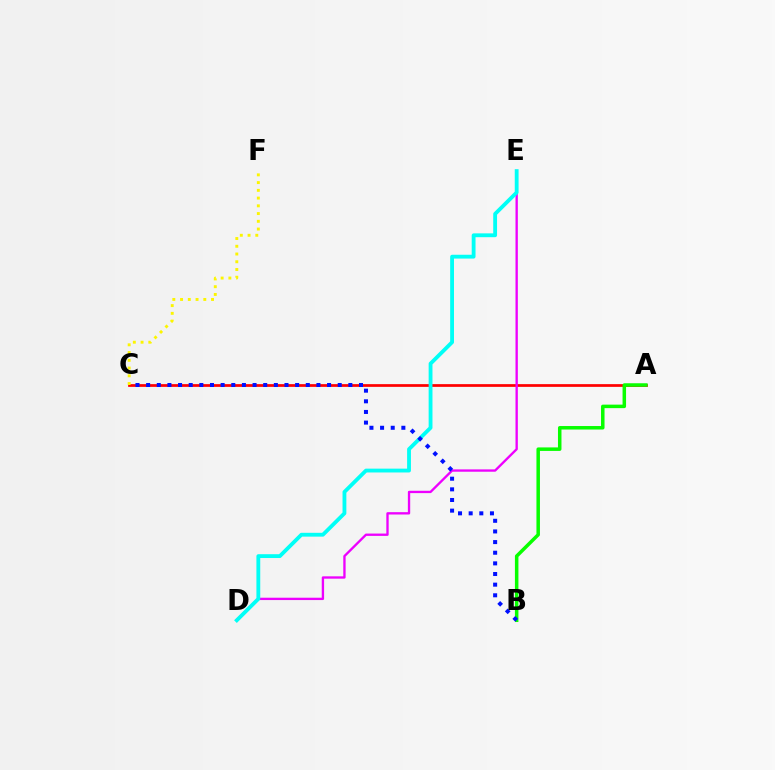{('A', 'C'): [{'color': '#ff0000', 'line_style': 'solid', 'thickness': 1.97}], ('A', 'B'): [{'color': '#08ff00', 'line_style': 'solid', 'thickness': 2.52}], ('D', 'E'): [{'color': '#ee00ff', 'line_style': 'solid', 'thickness': 1.68}, {'color': '#00fff6', 'line_style': 'solid', 'thickness': 2.75}], ('B', 'C'): [{'color': '#0010ff', 'line_style': 'dotted', 'thickness': 2.89}], ('C', 'F'): [{'color': '#fcf500', 'line_style': 'dotted', 'thickness': 2.1}]}